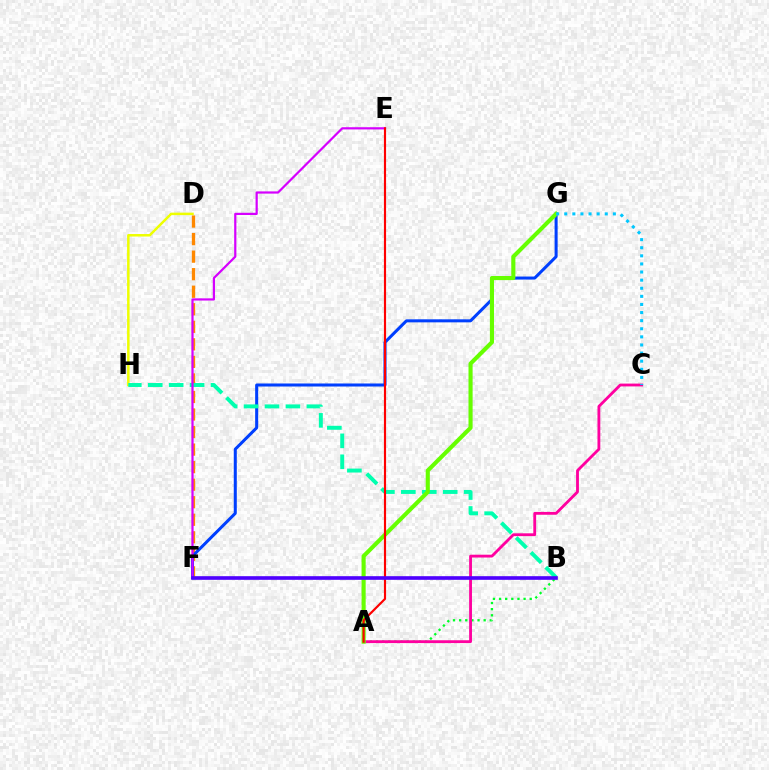{('A', 'B'): [{'color': '#00ff27', 'line_style': 'dotted', 'thickness': 1.67}], ('A', 'C'): [{'color': '#ff00a0', 'line_style': 'solid', 'thickness': 2.04}], ('D', 'F'): [{'color': '#ff8800', 'line_style': 'dashed', 'thickness': 2.38}], ('F', 'G'): [{'color': '#003fff', 'line_style': 'solid', 'thickness': 2.18}], ('D', 'H'): [{'color': '#eeff00', 'line_style': 'solid', 'thickness': 1.8}], ('B', 'H'): [{'color': '#00ffaf', 'line_style': 'dashed', 'thickness': 2.84}], ('E', 'F'): [{'color': '#d600ff', 'line_style': 'solid', 'thickness': 1.59}], ('A', 'G'): [{'color': '#66ff00', 'line_style': 'solid', 'thickness': 2.96}], ('C', 'G'): [{'color': '#00c7ff', 'line_style': 'dotted', 'thickness': 2.2}], ('A', 'E'): [{'color': '#ff0000', 'line_style': 'solid', 'thickness': 1.56}], ('B', 'F'): [{'color': '#4f00ff', 'line_style': 'solid', 'thickness': 2.62}]}